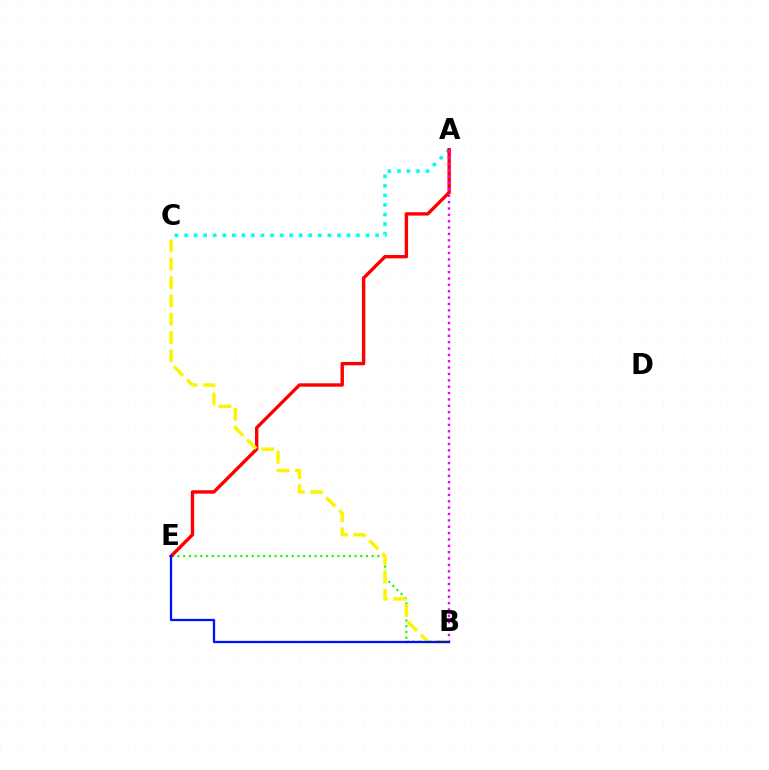{('A', 'C'): [{'color': '#00fff6', 'line_style': 'dotted', 'thickness': 2.6}], ('B', 'E'): [{'color': '#08ff00', 'line_style': 'dotted', 'thickness': 1.55}, {'color': '#0010ff', 'line_style': 'solid', 'thickness': 1.64}], ('A', 'E'): [{'color': '#ff0000', 'line_style': 'solid', 'thickness': 2.43}], ('A', 'B'): [{'color': '#ee00ff', 'line_style': 'dotted', 'thickness': 1.73}], ('B', 'C'): [{'color': '#fcf500', 'line_style': 'dashed', 'thickness': 2.49}]}